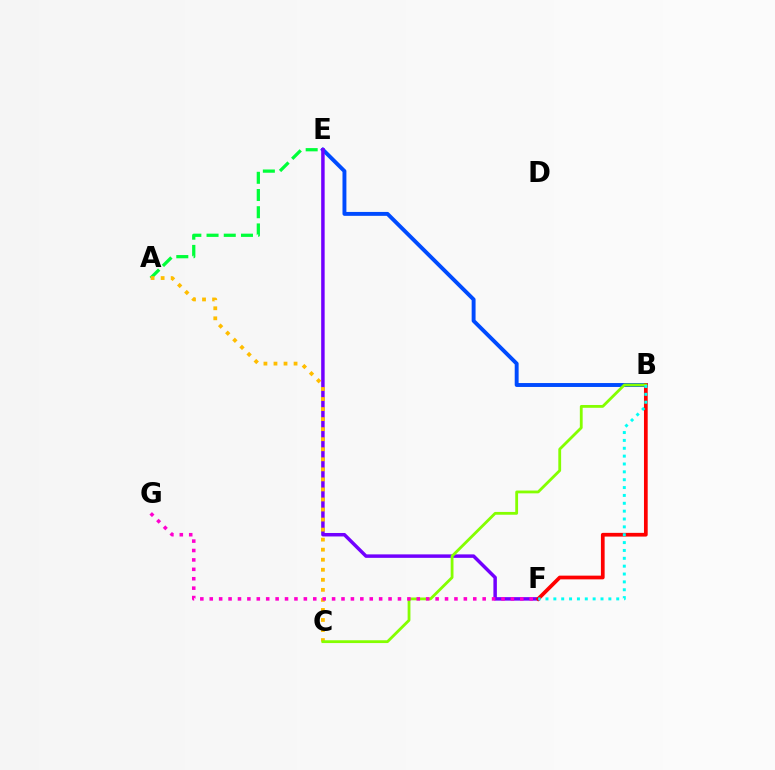{('B', 'E'): [{'color': '#004bff', 'line_style': 'solid', 'thickness': 2.82}], ('E', 'F'): [{'color': '#7200ff', 'line_style': 'solid', 'thickness': 2.5}], ('A', 'E'): [{'color': '#00ff39', 'line_style': 'dashed', 'thickness': 2.34}], ('B', 'F'): [{'color': '#ff0000', 'line_style': 'solid', 'thickness': 2.68}, {'color': '#00fff6', 'line_style': 'dotted', 'thickness': 2.14}], ('A', 'C'): [{'color': '#ffbd00', 'line_style': 'dotted', 'thickness': 2.73}], ('B', 'C'): [{'color': '#84ff00', 'line_style': 'solid', 'thickness': 2.02}], ('F', 'G'): [{'color': '#ff00cf', 'line_style': 'dotted', 'thickness': 2.56}]}